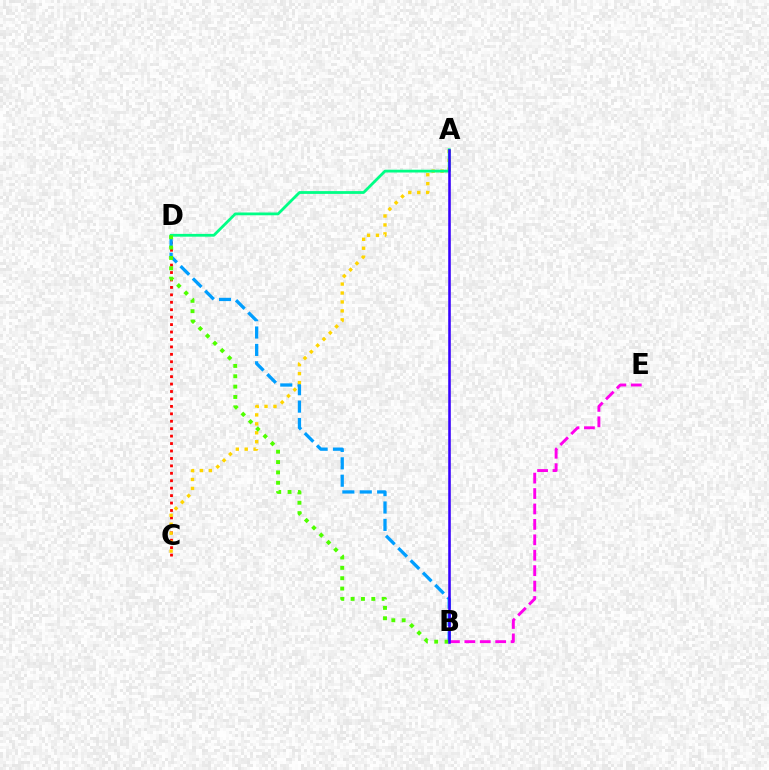{('C', 'D'): [{'color': '#ff0000', 'line_style': 'dotted', 'thickness': 2.02}], ('B', 'D'): [{'color': '#009eff', 'line_style': 'dashed', 'thickness': 2.36}, {'color': '#4fff00', 'line_style': 'dotted', 'thickness': 2.81}], ('A', 'C'): [{'color': '#ffd500', 'line_style': 'dotted', 'thickness': 2.43}], ('A', 'D'): [{'color': '#00ff86', 'line_style': 'solid', 'thickness': 2.01}], ('B', 'E'): [{'color': '#ff00ed', 'line_style': 'dashed', 'thickness': 2.09}], ('A', 'B'): [{'color': '#3700ff', 'line_style': 'solid', 'thickness': 1.85}]}